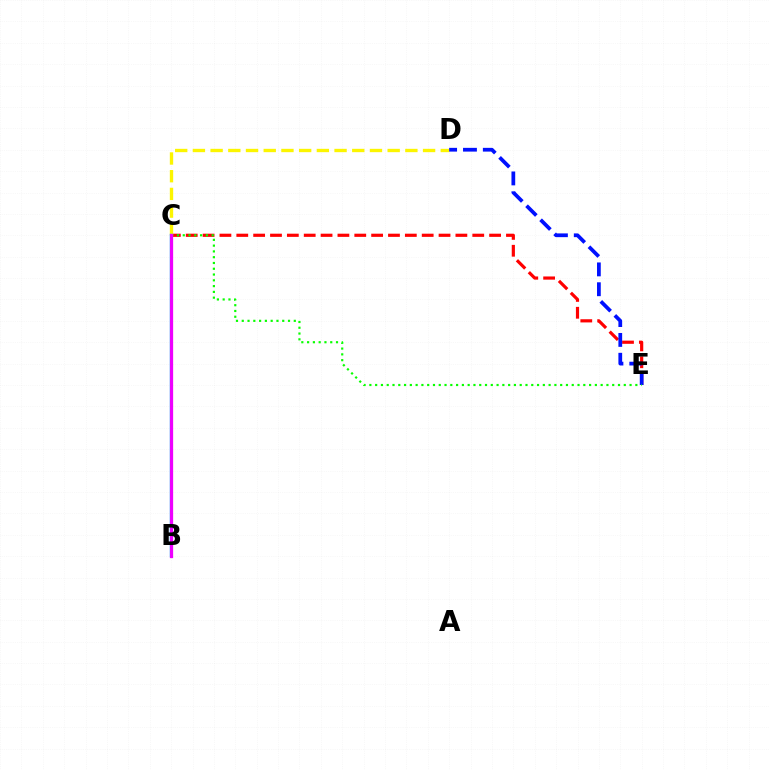{('C', 'E'): [{'color': '#ff0000', 'line_style': 'dashed', 'thickness': 2.29}, {'color': '#08ff00', 'line_style': 'dotted', 'thickness': 1.57}], ('C', 'D'): [{'color': '#fcf500', 'line_style': 'dashed', 'thickness': 2.41}], ('D', 'E'): [{'color': '#0010ff', 'line_style': 'dashed', 'thickness': 2.7}], ('B', 'C'): [{'color': '#00fff6', 'line_style': 'solid', 'thickness': 1.76}, {'color': '#ee00ff', 'line_style': 'solid', 'thickness': 2.35}]}